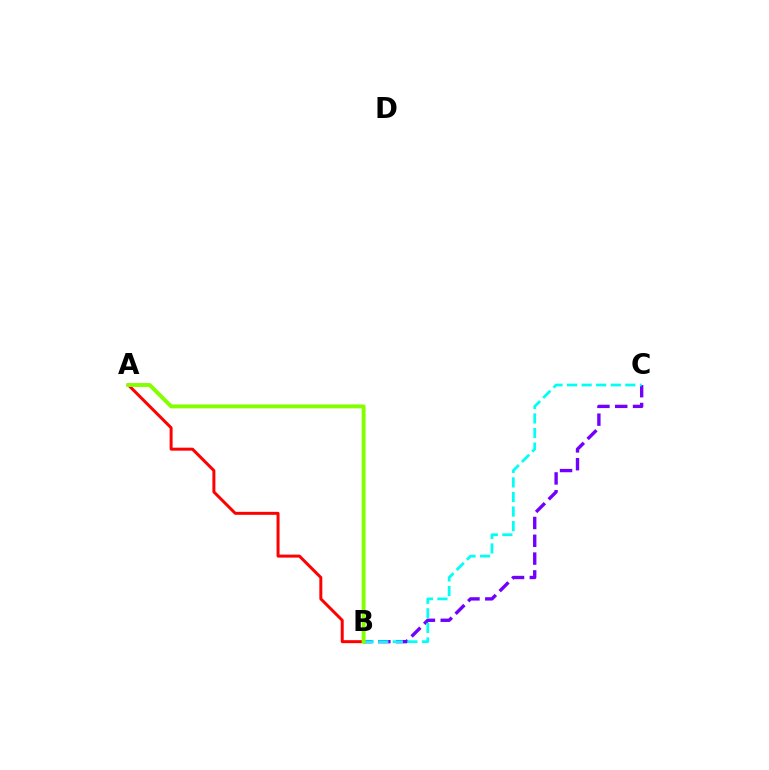{('B', 'C'): [{'color': '#7200ff', 'line_style': 'dashed', 'thickness': 2.42}, {'color': '#00fff6', 'line_style': 'dashed', 'thickness': 1.98}], ('A', 'B'): [{'color': '#ff0000', 'line_style': 'solid', 'thickness': 2.14}, {'color': '#84ff00', 'line_style': 'solid', 'thickness': 2.82}]}